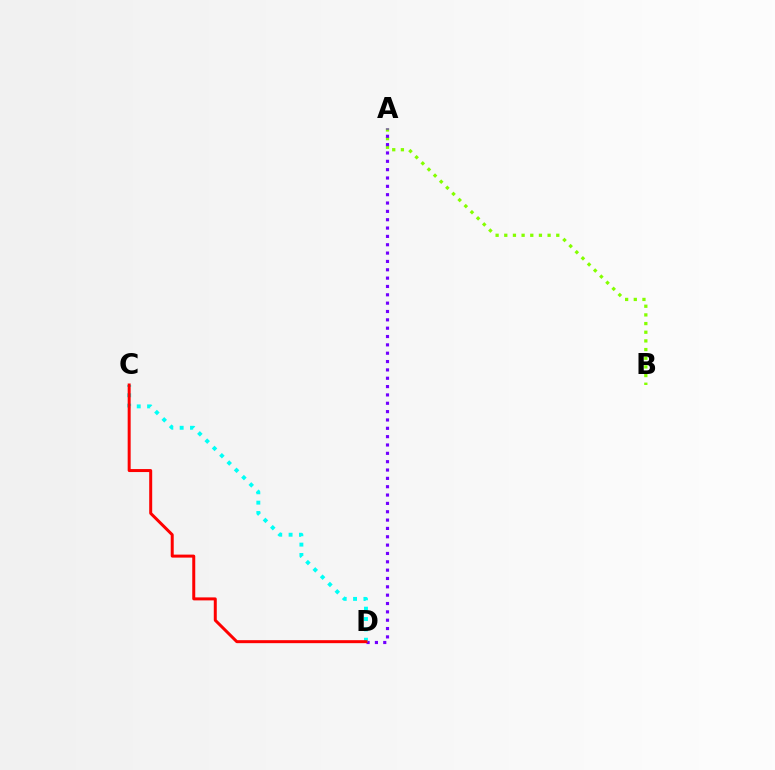{('A', 'B'): [{'color': '#84ff00', 'line_style': 'dotted', 'thickness': 2.35}], ('A', 'D'): [{'color': '#7200ff', 'line_style': 'dotted', 'thickness': 2.27}], ('C', 'D'): [{'color': '#00fff6', 'line_style': 'dotted', 'thickness': 2.81}, {'color': '#ff0000', 'line_style': 'solid', 'thickness': 2.15}]}